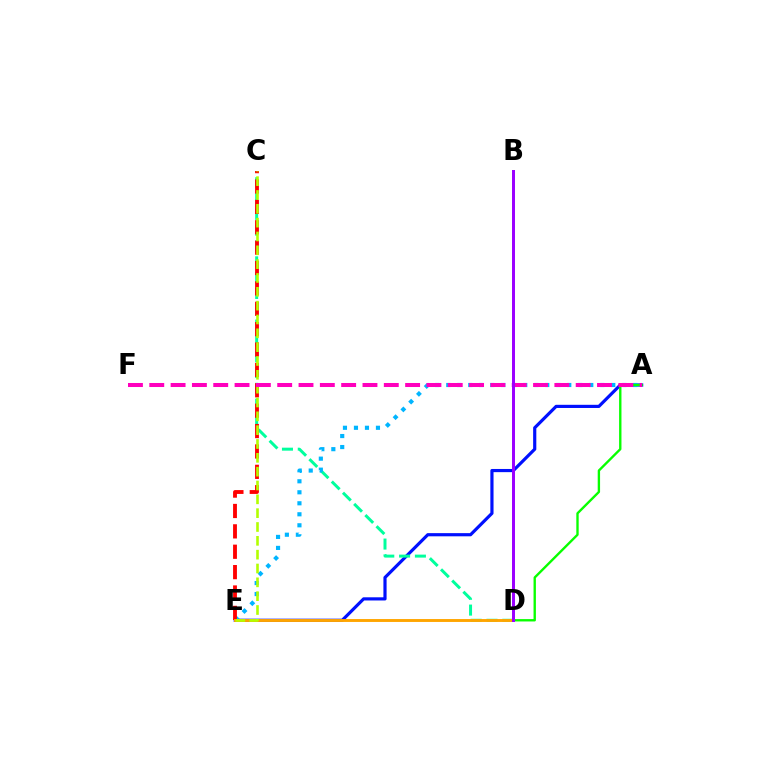{('A', 'E'): [{'color': '#0010ff', 'line_style': 'solid', 'thickness': 2.29}, {'color': '#00b5ff', 'line_style': 'dotted', 'thickness': 2.99}], ('C', 'D'): [{'color': '#00ff9d', 'line_style': 'dashed', 'thickness': 2.15}], ('C', 'E'): [{'color': '#ff0000', 'line_style': 'dashed', 'thickness': 2.77}, {'color': '#b3ff00', 'line_style': 'dashed', 'thickness': 1.88}], ('D', 'E'): [{'color': '#ffa500', 'line_style': 'solid', 'thickness': 2.09}], ('A', 'D'): [{'color': '#08ff00', 'line_style': 'solid', 'thickness': 1.7}], ('A', 'F'): [{'color': '#ff00bd', 'line_style': 'dashed', 'thickness': 2.9}], ('B', 'D'): [{'color': '#9b00ff', 'line_style': 'solid', 'thickness': 2.14}]}